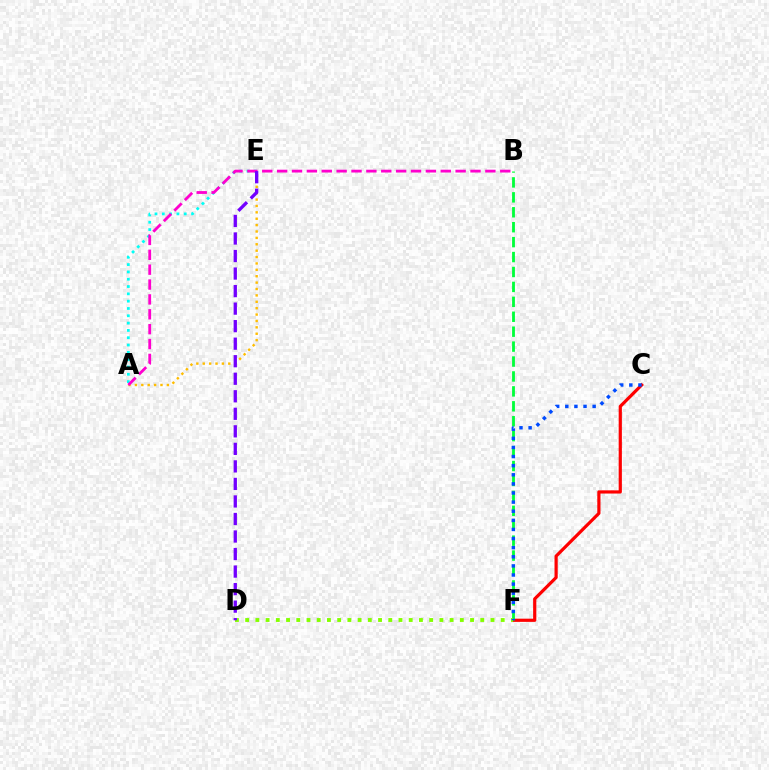{('A', 'E'): [{'color': '#ffbd00', 'line_style': 'dotted', 'thickness': 1.74}, {'color': '#00fff6', 'line_style': 'dotted', 'thickness': 1.99}], ('C', 'F'): [{'color': '#ff0000', 'line_style': 'solid', 'thickness': 2.3}, {'color': '#004bff', 'line_style': 'dotted', 'thickness': 2.48}], ('B', 'F'): [{'color': '#00ff39', 'line_style': 'dashed', 'thickness': 2.03}], ('D', 'F'): [{'color': '#84ff00', 'line_style': 'dotted', 'thickness': 2.78}], ('A', 'B'): [{'color': '#ff00cf', 'line_style': 'dashed', 'thickness': 2.02}], ('D', 'E'): [{'color': '#7200ff', 'line_style': 'dashed', 'thickness': 2.38}]}